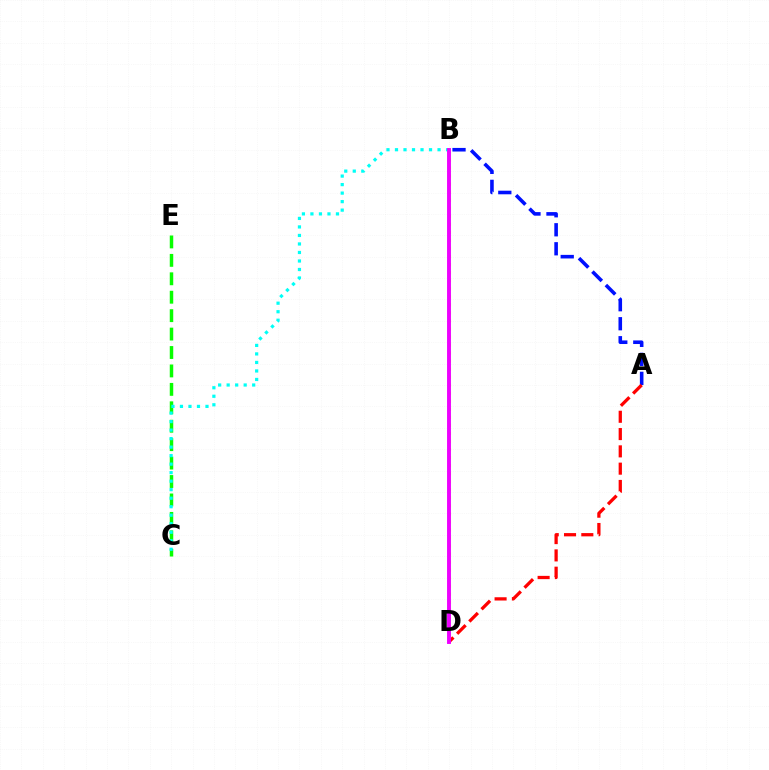{('C', 'E'): [{'color': '#08ff00', 'line_style': 'dashed', 'thickness': 2.5}], ('A', 'B'): [{'color': '#0010ff', 'line_style': 'dashed', 'thickness': 2.58}], ('B', 'D'): [{'color': '#fcf500', 'line_style': 'dotted', 'thickness': 2.18}, {'color': '#ee00ff', 'line_style': 'solid', 'thickness': 2.81}], ('A', 'D'): [{'color': '#ff0000', 'line_style': 'dashed', 'thickness': 2.35}], ('B', 'C'): [{'color': '#00fff6', 'line_style': 'dotted', 'thickness': 2.31}]}